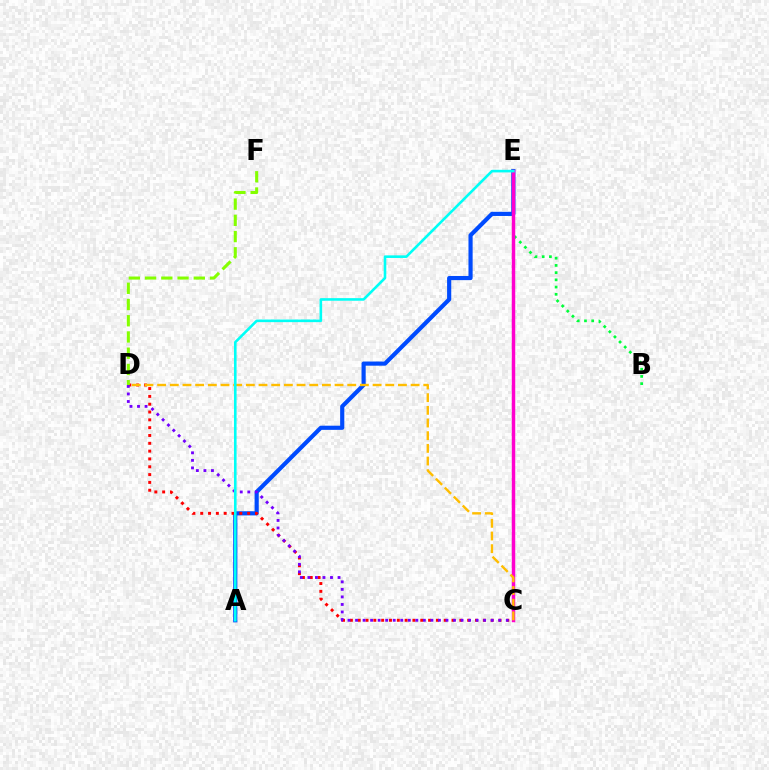{('A', 'E'): [{'color': '#004bff', 'line_style': 'solid', 'thickness': 2.99}, {'color': '#00fff6', 'line_style': 'solid', 'thickness': 1.87}], ('B', 'E'): [{'color': '#00ff39', 'line_style': 'dotted', 'thickness': 1.96}], ('C', 'E'): [{'color': '#ff00cf', 'line_style': 'solid', 'thickness': 2.49}], ('C', 'D'): [{'color': '#ff0000', 'line_style': 'dotted', 'thickness': 2.13}, {'color': '#7200ff', 'line_style': 'dotted', 'thickness': 2.05}, {'color': '#ffbd00', 'line_style': 'dashed', 'thickness': 1.72}], ('D', 'F'): [{'color': '#84ff00', 'line_style': 'dashed', 'thickness': 2.21}]}